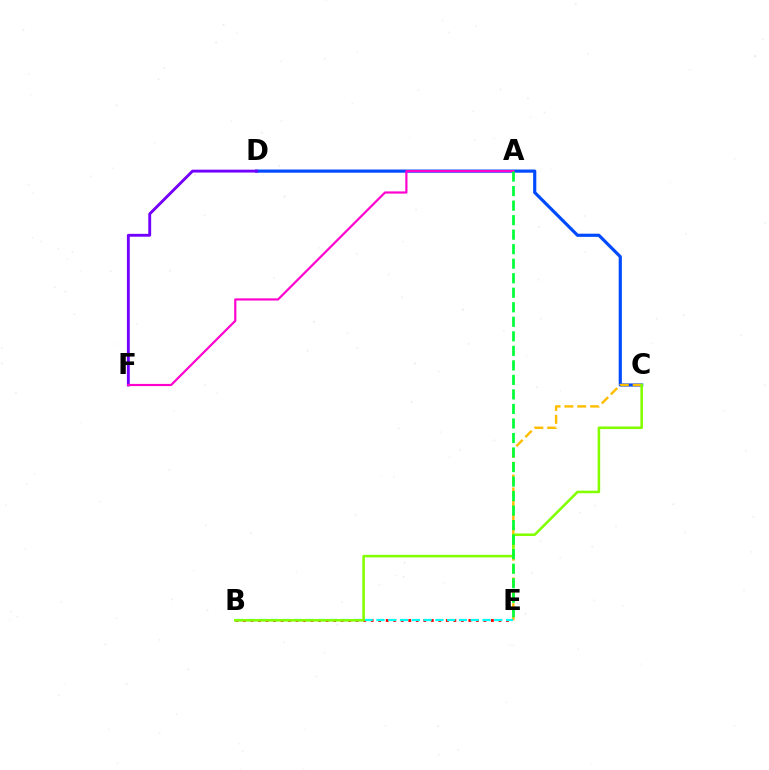{('C', 'D'): [{'color': '#004bff', 'line_style': 'solid', 'thickness': 2.29}], ('B', 'E'): [{'color': '#ff0000', 'line_style': 'dotted', 'thickness': 2.04}, {'color': '#00fff6', 'line_style': 'dashed', 'thickness': 1.6}], ('D', 'F'): [{'color': '#7200ff', 'line_style': 'solid', 'thickness': 2.07}], ('C', 'E'): [{'color': '#ffbd00', 'line_style': 'dashed', 'thickness': 1.75}], ('A', 'F'): [{'color': '#ff00cf', 'line_style': 'solid', 'thickness': 1.57}], ('B', 'C'): [{'color': '#84ff00', 'line_style': 'solid', 'thickness': 1.85}], ('A', 'E'): [{'color': '#00ff39', 'line_style': 'dashed', 'thickness': 1.97}]}